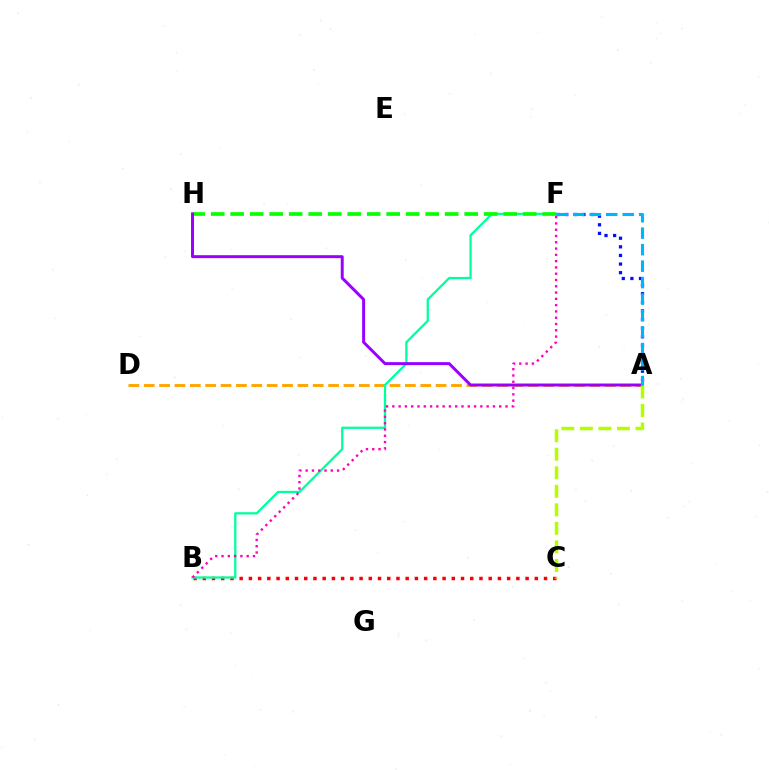{('A', 'D'): [{'color': '#ffa500', 'line_style': 'dashed', 'thickness': 2.09}], ('B', 'C'): [{'color': '#ff0000', 'line_style': 'dotted', 'thickness': 2.51}], ('A', 'F'): [{'color': '#0010ff', 'line_style': 'dotted', 'thickness': 2.34}, {'color': '#00b5ff', 'line_style': 'dashed', 'thickness': 2.24}], ('B', 'F'): [{'color': '#00ff9d', 'line_style': 'solid', 'thickness': 1.64}, {'color': '#ff00bd', 'line_style': 'dotted', 'thickness': 1.71}], ('F', 'H'): [{'color': '#08ff00', 'line_style': 'dashed', 'thickness': 2.65}], ('A', 'H'): [{'color': '#9b00ff', 'line_style': 'solid', 'thickness': 2.13}], ('A', 'C'): [{'color': '#b3ff00', 'line_style': 'dashed', 'thickness': 2.52}]}